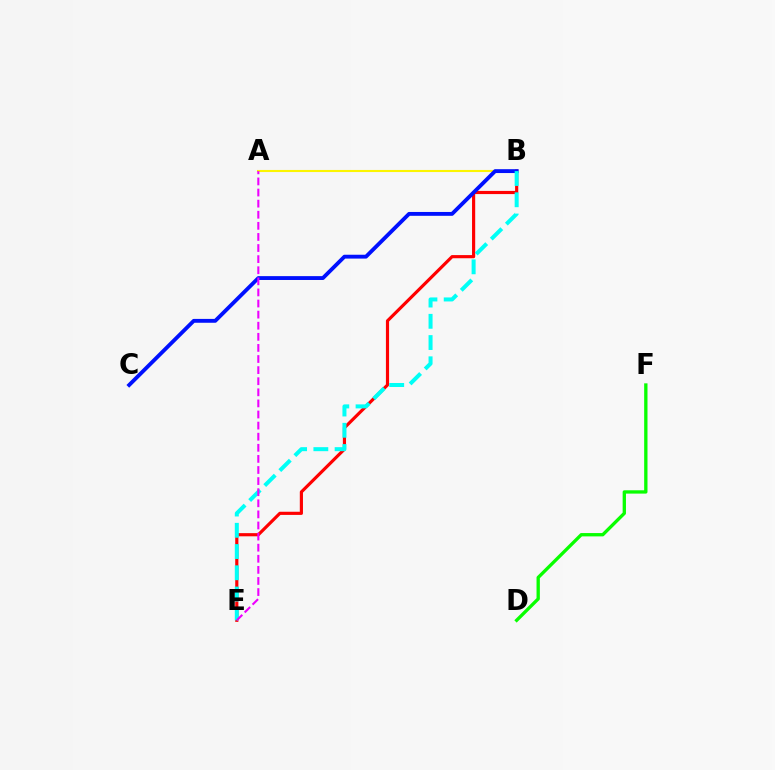{('A', 'B'): [{'color': '#fcf500', 'line_style': 'solid', 'thickness': 1.51}], ('D', 'F'): [{'color': '#08ff00', 'line_style': 'solid', 'thickness': 2.39}], ('B', 'E'): [{'color': '#ff0000', 'line_style': 'solid', 'thickness': 2.28}, {'color': '#00fff6', 'line_style': 'dashed', 'thickness': 2.89}], ('B', 'C'): [{'color': '#0010ff', 'line_style': 'solid', 'thickness': 2.78}], ('A', 'E'): [{'color': '#ee00ff', 'line_style': 'dashed', 'thickness': 1.51}]}